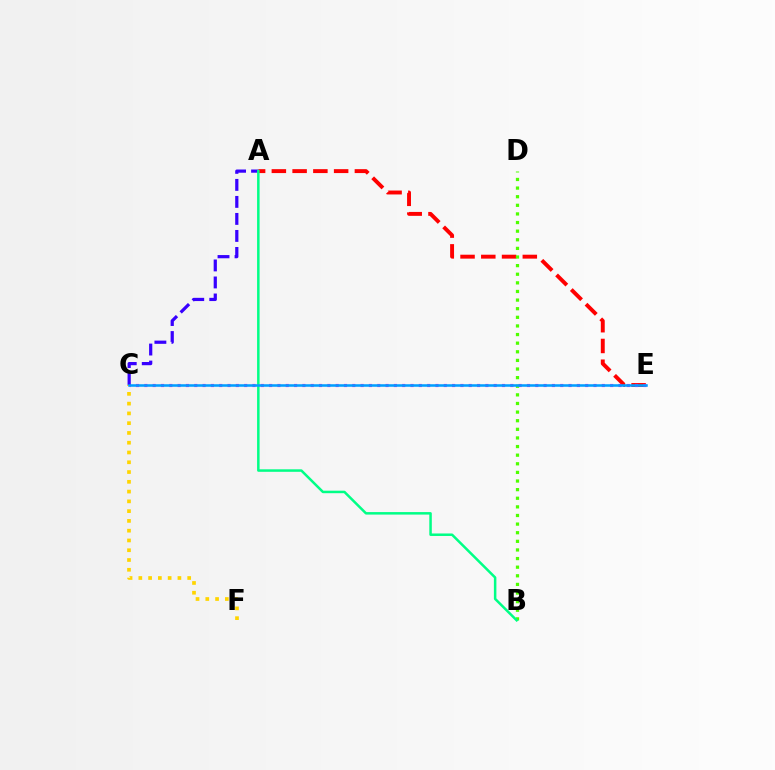{('A', 'E'): [{'color': '#ff0000', 'line_style': 'dashed', 'thickness': 2.82}], ('C', 'F'): [{'color': '#ffd500', 'line_style': 'dotted', 'thickness': 2.66}], ('B', 'D'): [{'color': '#4fff00', 'line_style': 'dotted', 'thickness': 2.34}], ('C', 'E'): [{'color': '#ff00ed', 'line_style': 'dotted', 'thickness': 2.26}, {'color': '#009eff', 'line_style': 'solid', 'thickness': 1.83}], ('A', 'C'): [{'color': '#3700ff', 'line_style': 'dashed', 'thickness': 2.31}], ('A', 'B'): [{'color': '#00ff86', 'line_style': 'solid', 'thickness': 1.8}]}